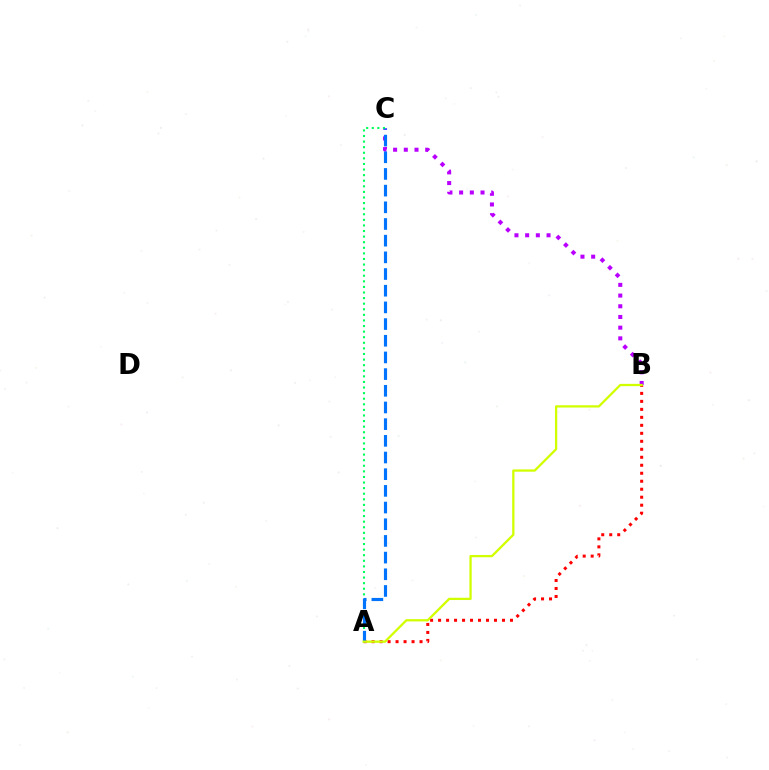{('B', 'C'): [{'color': '#b900ff', 'line_style': 'dotted', 'thickness': 2.91}], ('A', 'B'): [{'color': '#ff0000', 'line_style': 'dotted', 'thickness': 2.17}, {'color': '#d1ff00', 'line_style': 'solid', 'thickness': 1.64}], ('A', 'C'): [{'color': '#00ff5c', 'line_style': 'dotted', 'thickness': 1.52}, {'color': '#0074ff', 'line_style': 'dashed', 'thickness': 2.27}]}